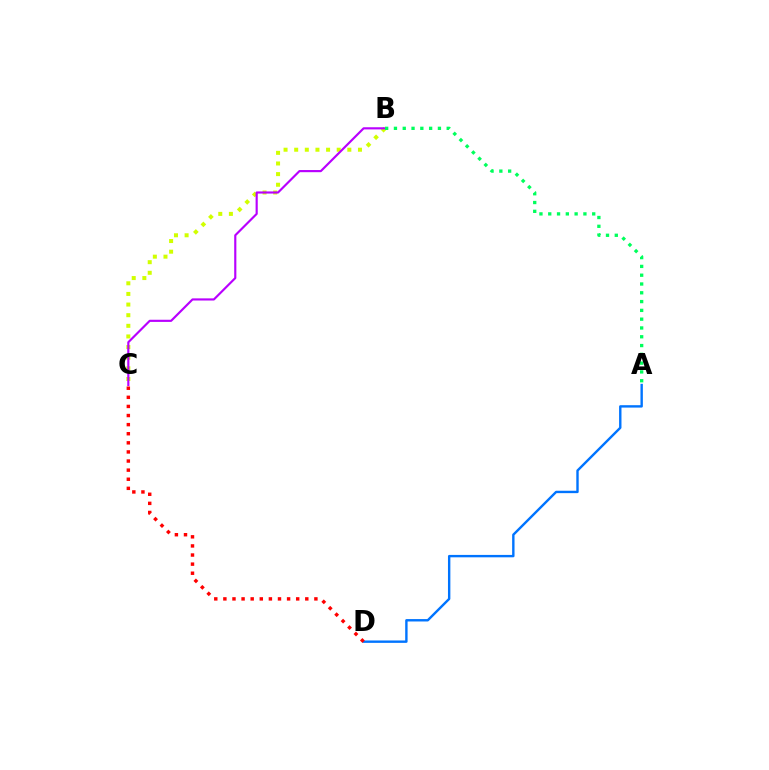{('B', 'C'): [{'color': '#d1ff00', 'line_style': 'dotted', 'thickness': 2.89}, {'color': '#b900ff', 'line_style': 'solid', 'thickness': 1.55}], ('A', 'D'): [{'color': '#0074ff', 'line_style': 'solid', 'thickness': 1.73}], ('A', 'B'): [{'color': '#00ff5c', 'line_style': 'dotted', 'thickness': 2.39}], ('C', 'D'): [{'color': '#ff0000', 'line_style': 'dotted', 'thickness': 2.47}]}